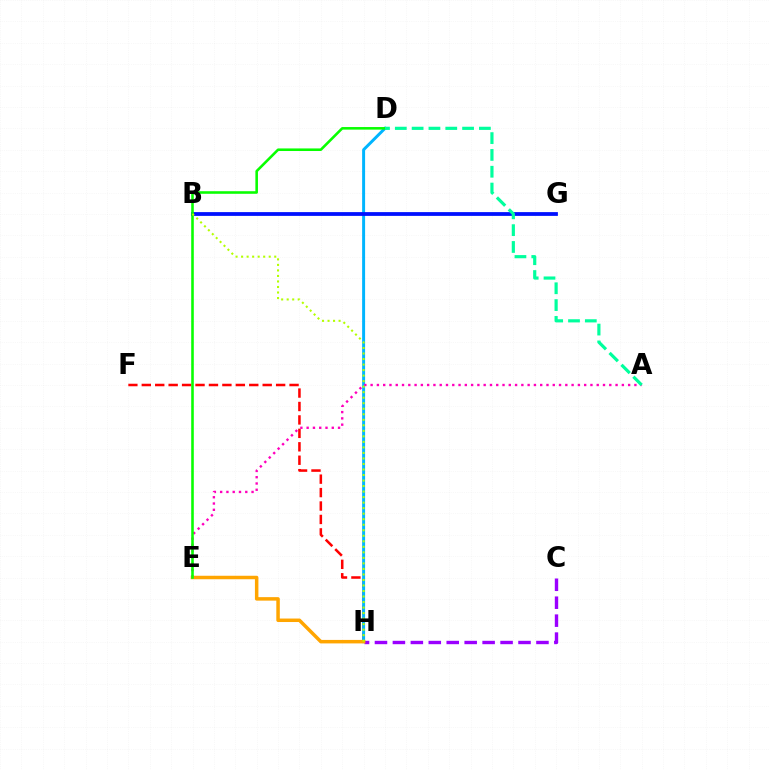{('F', 'H'): [{'color': '#ff0000', 'line_style': 'dashed', 'thickness': 1.83}], ('C', 'H'): [{'color': '#9b00ff', 'line_style': 'dashed', 'thickness': 2.44}], ('D', 'H'): [{'color': '#00b5ff', 'line_style': 'solid', 'thickness': 2.14}], ('B', 'G'): [{'color': '#0010ff', 'line_style': 'solid', 'thickness': 2.72}], ('A', 'E'): [{'color': '#ff00bd', 'line_style': 'dotted', 'thickness': 1.71}], ('E', 'H'): [{'color': '#ffa500', 'line_style': 'solid', 'thickness': 2.51}], ('D', 'E'): [{'color': '#08ff00', 'line_style': 'solid', 'thickness': 1.86}], ('B', 'H'): [{'color': '#b3ff00', 'line_style': 'dotted', 'thickness': 1.5}], ('A', 'D'): [{'color': '#00ff9d', 'line_style': 'dashed', 'thickness': 2.28}]}